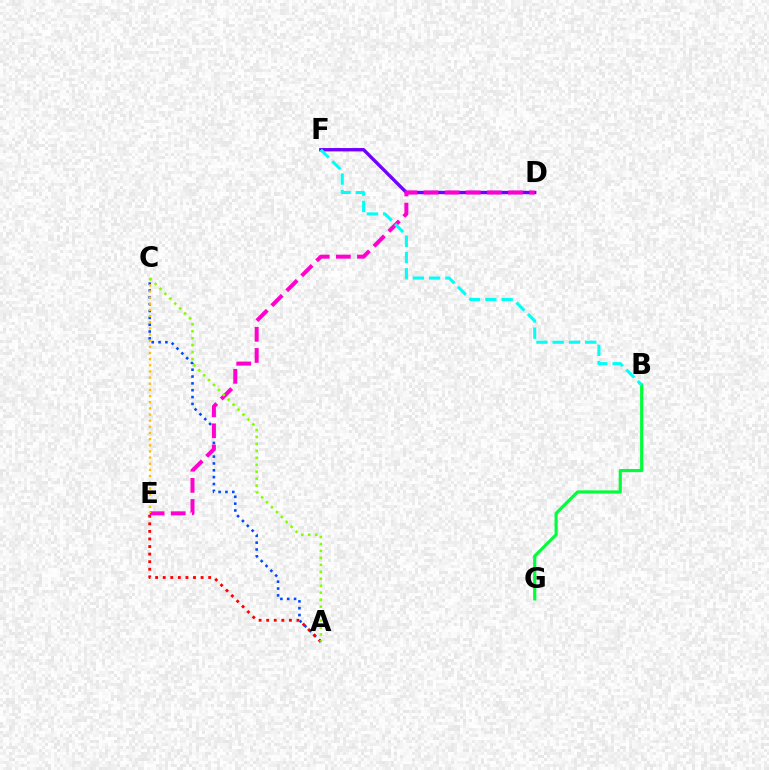{('A', 'C'): [{'color': '#004bff', 'line_style': 'dotted', 'thickness': 1.86}, {'color': '#84ff00', 'line_style': 'dotted', 'thickness': 1.89}], ('D', 'F'): [{'color': '#7200ff', 'line_style': 'solid', 'thickness': 2.42}], ('B', 'G'): [{'color': '#00ff39', 'line_style': 'solid', 'thickness': 2.28}], ('A', 'E'): [{'color': '#ff0000', 'line_style': 'dotted', 'thickness': 2.06}], ('D', 'E'): [{'color': '#ff00cf', 'line_style': 'dashed', 'thickness': 2.87}], ('C', 'E'): [{'color': '#ffbd00', 'line_style': 'dotted', 'thickness': 1.67}], ('B', 'F'): [{'color': '#00fff6', 'line_style': 'dashed', 'thickness': 2.21}]}